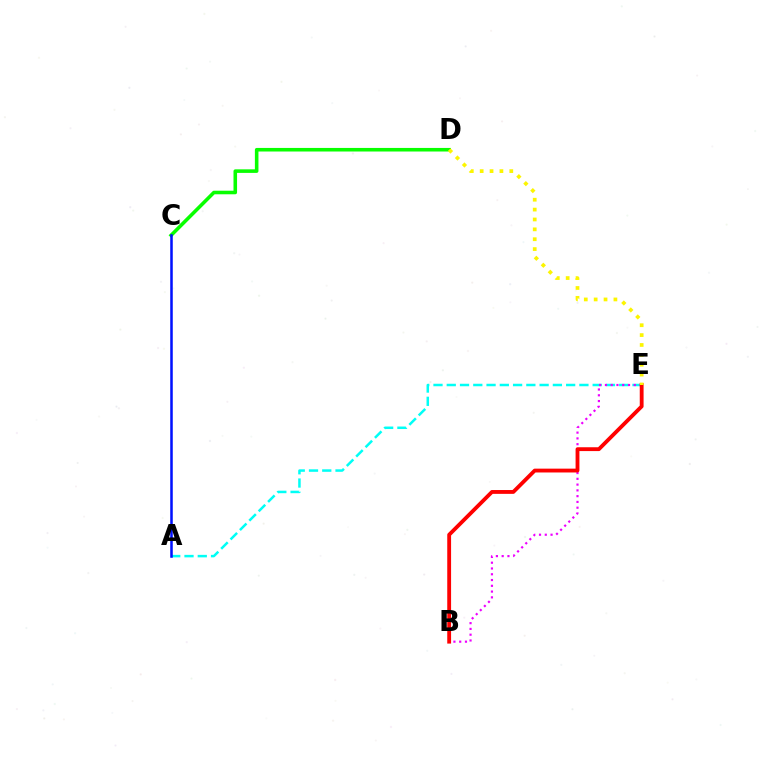{('C', 'D'): [{'color': '#08ff00', 'line_style': 'solid', 'thickness': 2.57}], ('A', 'E'): [{'color': '#00fff6', 'line_style': 'dashed', 'thickness': 1.8}], ('B', 'E'): [{'color': '#ee00ff', 'line_style': 'dotted', 'thickness': 1.57}, {'color': '#ff0000', 'line_style': 'solid', 'thickness': 2.76}], ('A', 'C'): [{'color': '#0010ff', 'line_style': 'solid', 'thickness': 1.82}], ('D', 'E'): [{'color': '#fcf500', 'line_style': 'dotted', 'thickness': 2.68}]}